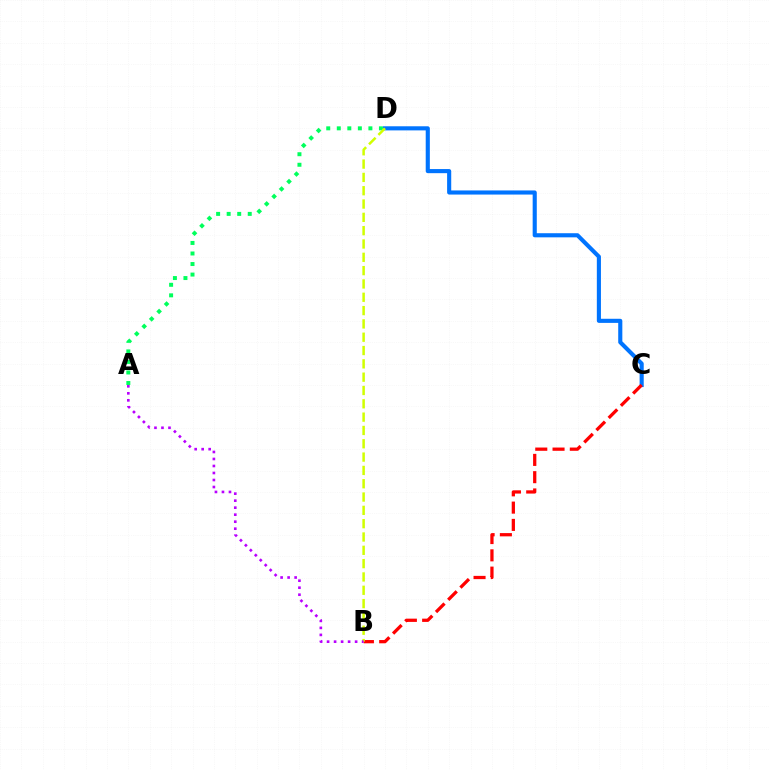{('C', 'D'): [{'color': '#0074ff', 'line_style': 'solid', 'thickness': 2.96}], ('B', 'C'): [{'color': '#ff0000', 'line_style': 'dashed', 'thickness': 2.35}], ('A', 'D'): [{'color': '#00ff5c', 'line_style': 'dotted', 'thickness': 2.86}], ('B', 'D'): [{'color': '#d1ff00', 'line_style': 'dashed', 'thickness': 1.81}], ('A', 'B'): [{'color': '#b900ff', 'line_style': 'dotted', 'thickness': 1.9}]}